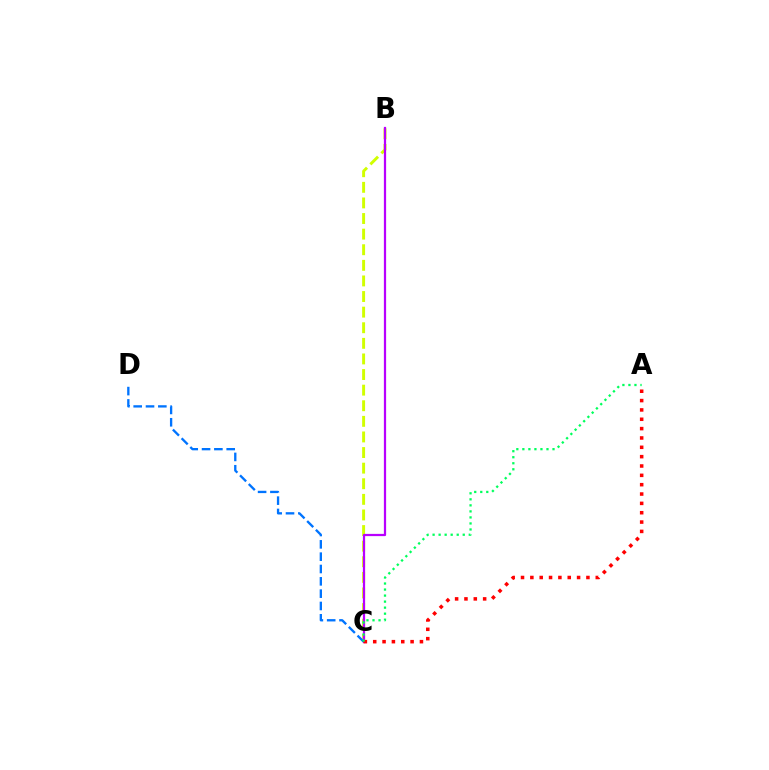{('B', 'C'): [{'color': '#d1ff00', 'line_style': 'dashed', 'thickness': 2.12}, {'color': '#b900ff', 'line_style': 'solid', 'thickness': 1.61}], ('C', 'D'): [{'color': '#0074ff', 'line_style': 'dashed', 'thickness': 1.67}], ('A', 'C'): [{'color': '#ff0000', 'line_style': 'dotted', 'thickness': 2.54}, {'color': '#00ff5c', 'line_style': 'dotted', 'thickness': 1.64}]}